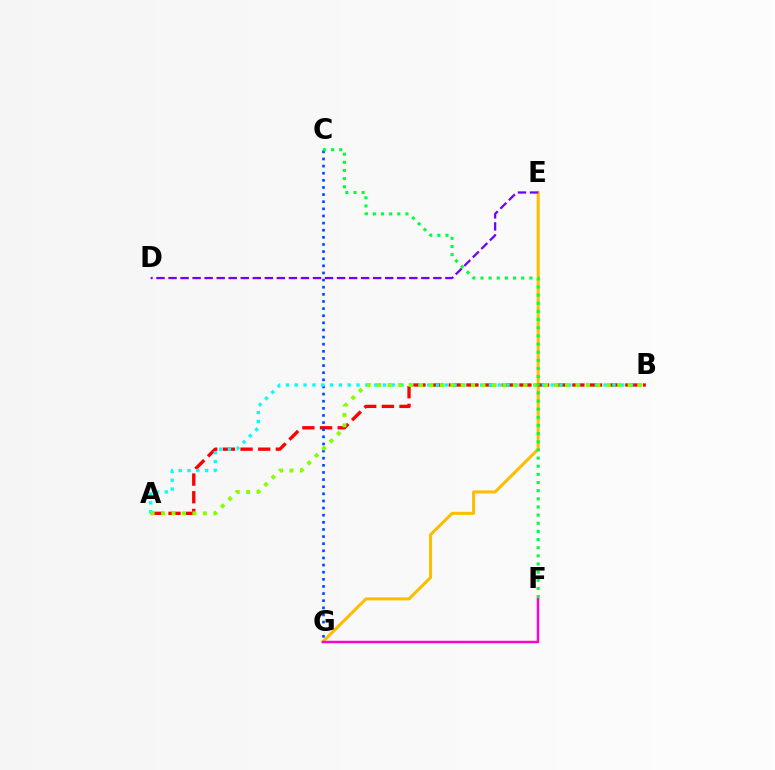{('E', 'G'): [{'color': '#ffbd00', 'line_style': 'solid', 'thickness': 2.2}], ('A', 'B'): [{'color': '#ff0000', 'line_style': 'dashed', 'thickness': 2.4}, {'color': '#00fff6', 'line_style': 'dotted', 'thickness': 2.4}, {'color': '#84ff00', 'line_style': 'dotted', 'thickness': 2.83}], ('C', 'G'): [{'color': '#004bff', 'line_style': 'dotted', 'thickness': 1.94}], ('F', 'G'): [{'color': '#ff00cf', 'line_style': 'solid', 'thickness': 1.78}], ('D', 'E'): [{'color': '#7200ff', 'line_style': 'dashed', 'thickness': 1.64}], ('C', 'F'): [{'color': '#00ff39', 'line_style': 'dotted', 'thickness': 2.21}]}